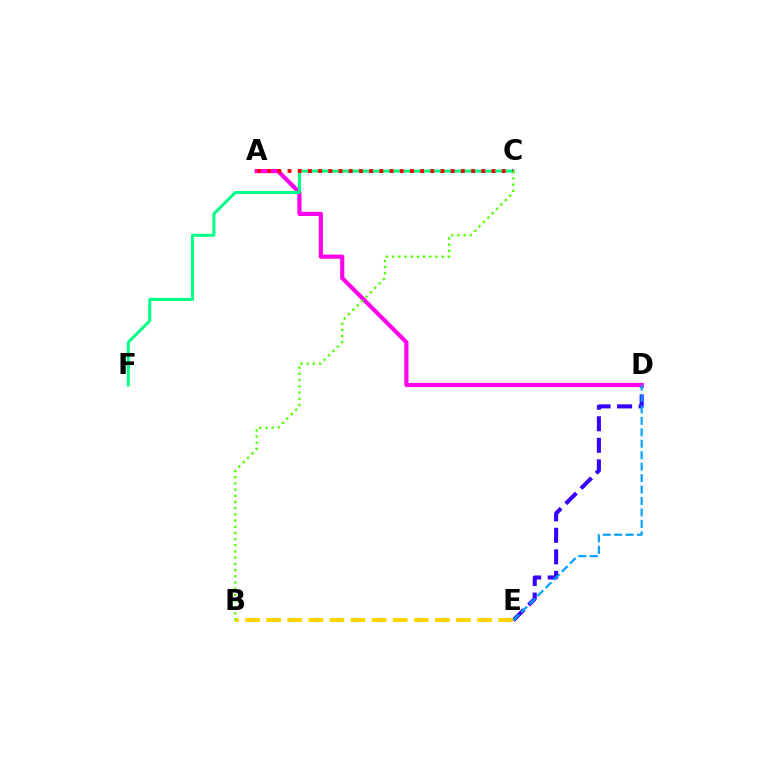{('D', 'E'): [{'color': '#3700ff', 'line_style': 'dashed', 'thickness': 2.93}, {'color': '#009eff', 'line_style': 'dashed', 'thickness': 1.55}], ('B', 'E'): [{'color': '#ffd500', 'line_style': 'dashed', 'thickness': 2.87}], ('A', 'D'): [{'color': '#ff00ed', 'line_style': 'solid', 'thickness': 3.0}], ('C', 'F'): [{'color': '#00ff86', 'line_style': 'solid', 'thickness': 2.16}], ('A', 'C'): [{'color': '#ff0000', 'line_style': 'dotted', 'thickness': 2.77}], ('B', 'C'): [{'color': '#4fff00', 'line_style': 'dotted', 'thickness': 1.68}]}